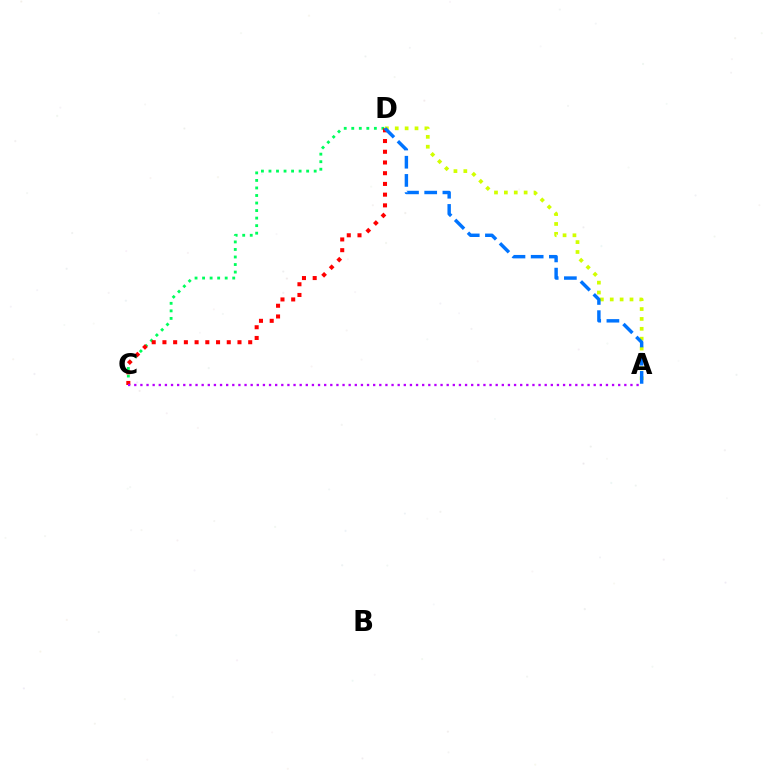{('A', 'D'): [{'color': '#d1ff00', 'line_style': 'dotted', 'thickness': 2.68}, {'color': '#0074ff', 'line_style': 'dashed', 'thickness': 2.47}], ('C', 'D'): [{'color': '#00ff5c', 'line_style': 'dotted', 'thickness': 2.05}, {'color': '#ff0000', 'line_style': 'dotted', 'thickness': 2.91}], ('A', 'C'): [{'color': '#b900ff', 'line_style': 'dotted', 'thickness': 1.66}]}